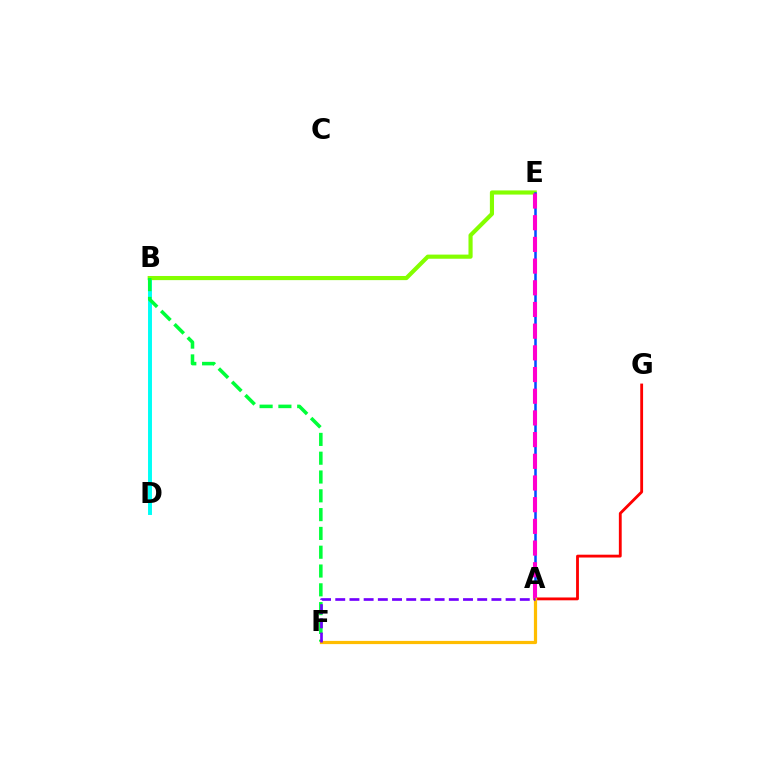{('A', 'G'): [{'color': '#ff0000', 'line_style': 'solid', 'thickness': 2.04}], ('B', 'D'): [{'color': '#00fff6', 'line_style': 'solid', 'thickness': 2.83}], ('B', 'E'): [{'color': '#84ff00', 'line_style': 'solid', 'thickness': 2.98}], ('A', 'E'): [{'color': '#004bff', 'line_style': 'solid', 'thickness': 1.82}, {'color': '#ff00cf', 'line_style': 'dashed', 'thickness': 2.95}], ('B', 'F'): [{'color': '#00ff39', 'line_style': 'dashed', 'thickness': 2.55}], ('A', 'F'): [{'color': '#ffbd00', 'line_style': 'solid', 'thickness': 2.31}, {'color': '#7200ff', 'line_style': 'dashed', 'thickness': 1.93}]}